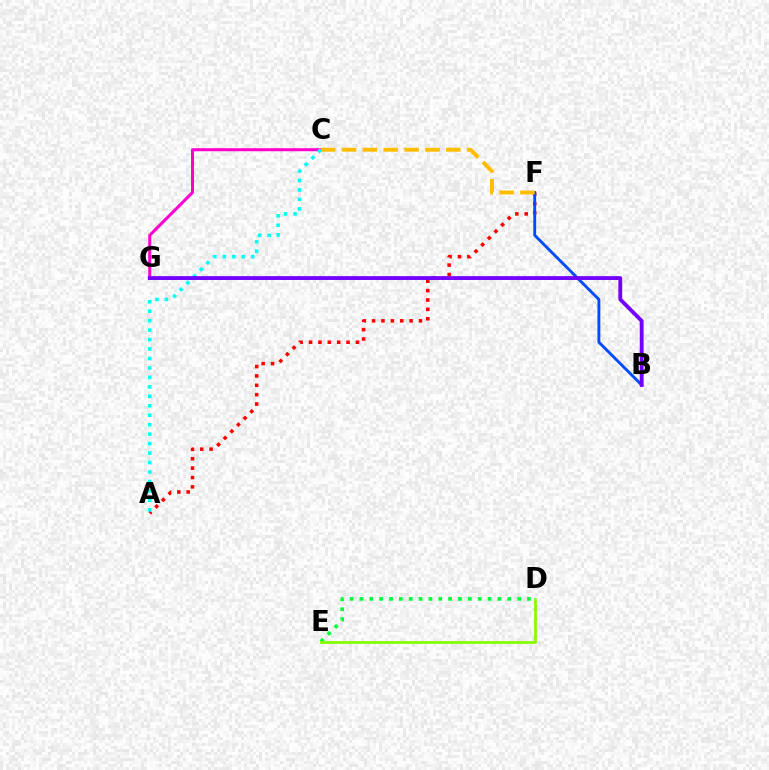{('A', 'F'): [{'color': '#ff0000', 'line_style': 'dotted', 'thickness': 2.55}], ('B', 'F'): [{'color': '#004bff', 'line_style': 'solid', 'thickness': 2.07}], ('D', 'E'): [{'color': '#00ff39', 'line_style': 'dotted', 'thickness': 2.68}, {'color': '#84ff00', 'line_style': 'solid', 'thickness': 1.98}], ('C', 'G'): [{'color': '#ff00cf', 'line_style': 'solid', 'thickness': 2.18}], ('C', 'F'): [{'color': '#ffbd00', 'line_style': 'dashed', 'thickness': 2.84}], ('A', 'C'): [{'color': '#00fff6', 'line_style': 'dotted', 'thickness': 2.57}], ('B', 'G'): [{'color': '#7200ff', 'line_style': 'solid', 'thickness': 2.76}]}